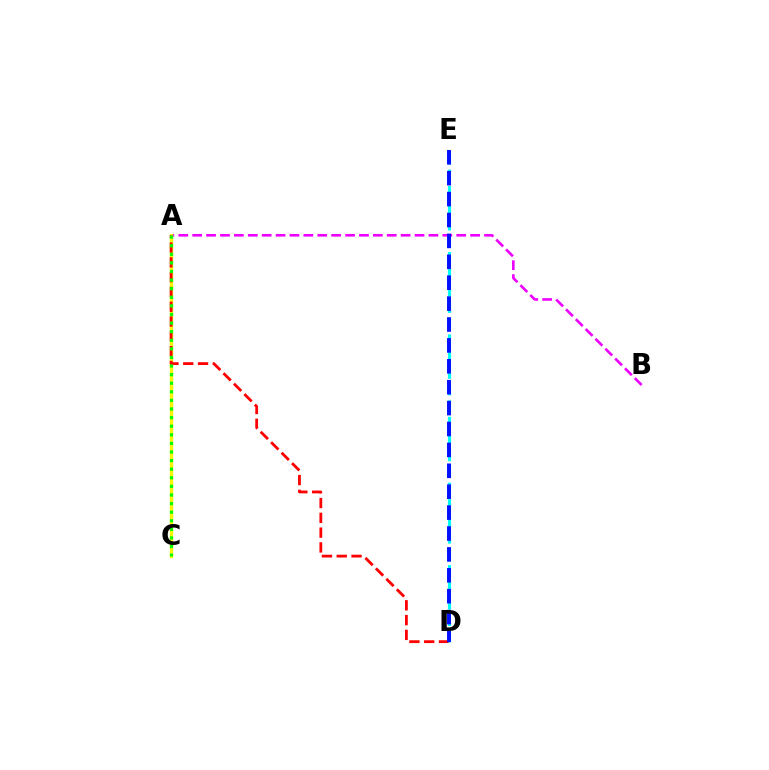{('A', 'B'): [{'color': '#ee00ff', 'line_style': 'dashed', 'thickness': 1.89}], ('A', 'C'): [{'color': '#fcf500', 'line_style': 'solid', 'thickness': 2.39}, {'color': '#08ff00', 'line_style': 'dotted', 'thickness': 2.34}], ('A', 'D'): [{'color': '#ff0000', 'line_style': 'dashed', 'thickness': 2.01}], ('D', 'E'): [{'color': '#00fff6', 'line_style': 'dashed', 'thickness': 2.24}, {'color': '#0010ff', 'line_style': 'dashed', 'thickness': 2.84}]}